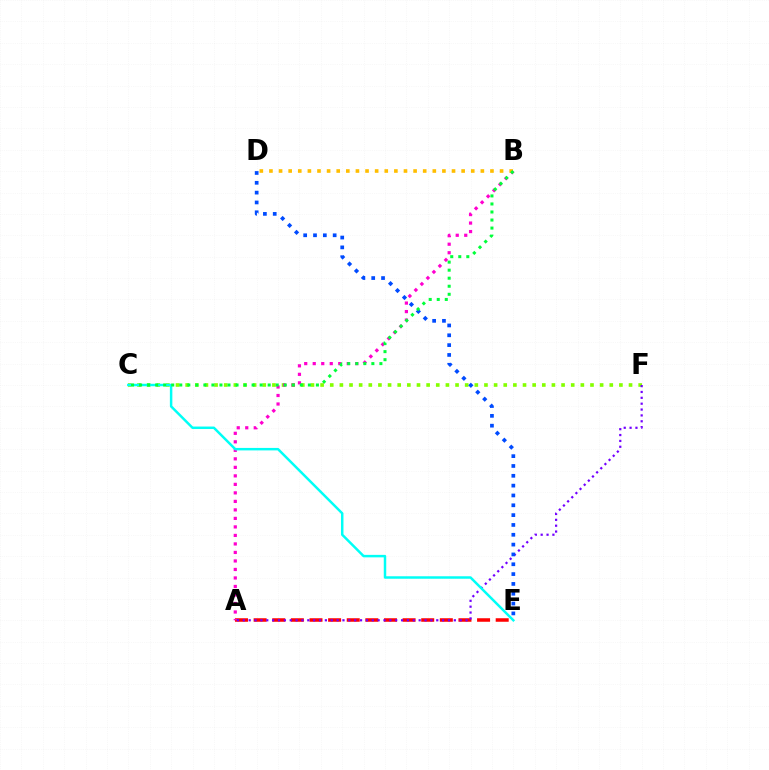{('C', 'F'): [{'color': '#84ff00', 'line_style': 'dotted', 'thickness': 2.62}], ('A', 'E'): [{'color': '#ff0000', 'line_style': 'dashed', 'thickness': 2.53}], ('A', 'B'): [{'color': '#ff00cf', 'line_style': 'dotted', 'thickness': 2.31}], ('A', 'F'): [{'color': '#7200ff', 'line_style': 'dotted', 'thickness': 1.59}], ('B', 'D'): [{'color': '#ffbd00', 'line_style': 'dotted', 'thickness': 2.61}], ('D', 'E'): [{'color': '#004bff', 'line_style': 'dotted', 'thickness': 2.67}], ('C', 'E'): [{'color': '#00fff6', 'line_style': 'solid', 'thickness': 1.79}], ('B', 'C'): [{'color': '#00ff39', 'line_style': 'dotted', 'thickness': 2.18}]}